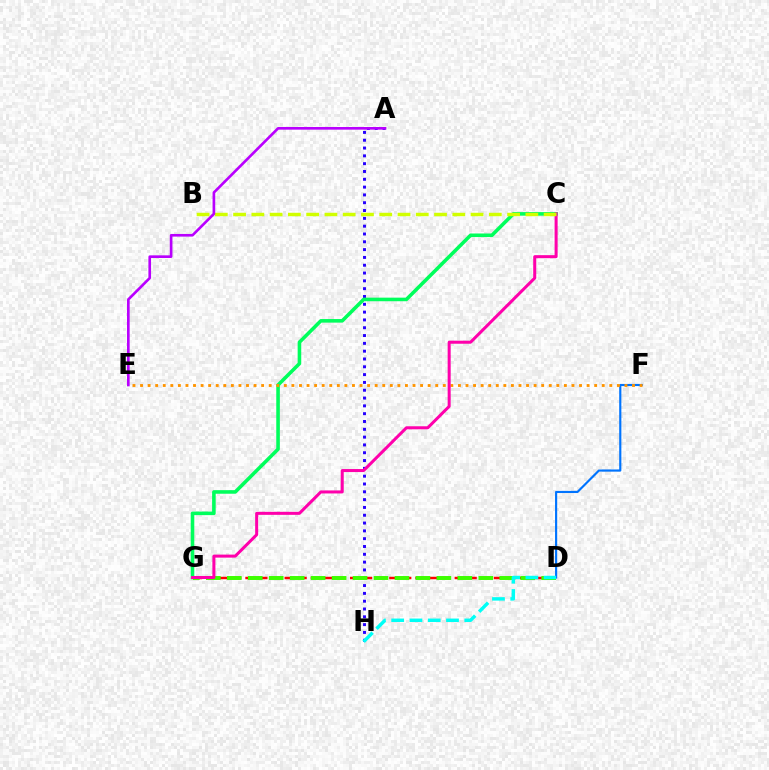{('D', 'F'): [{'color': '#0074ff', 'line_style': 'solid', 'thickness': 1.55}], ('D', 'G'): [{'color': '#ff0000', 'line_style': 'dashed', 'thickness': 1.78}, {'color': '#3dff00', 'line_style': 'dashed', 'thickness': 2.85}], ('A', 'H'): [{'color': '#2500ff', 'line_style': 'dotted', 'thickness': 2.12}], ('C', 'G'): [{'color': '#00ff5c', 'line_style': 'solid', 'thickness': 2.58}, {'color': '#ff00ac', 'line_style': 'solid', 'thickness': 2.18}], ('E', 'F'): [{'color': '#ff9400', 'line_style': 'dotted', 'thickness': 2.06}], ('D', 'H'): [{'color': '#00fff6', 'line_style': 'dashed', 'thickness': 2.48}], ('B', 'C'): [{'color': '#d1ff00', 'line_style': 'dashed', 'thickness': 2.48}], ('A', 'E'): [{'color': '#b900ff', 'line_style': 'solid', 'thickness': 1.91}]}